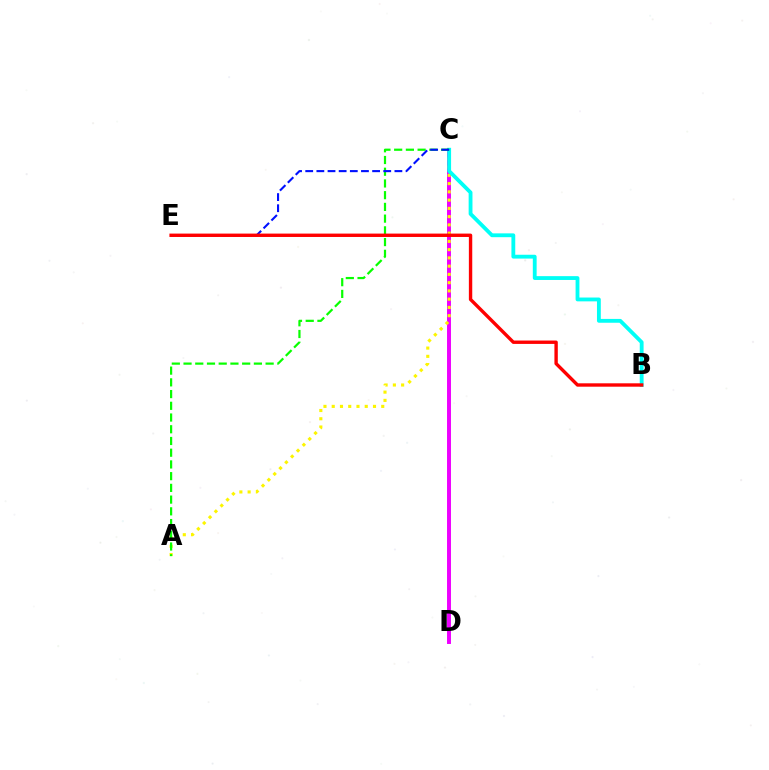{('C', 'D'): [{'color': '#ee00ff', 'line_style': 'solid', 'thickness': 2.84}], ('A', 'C'): [{'color': '#fcf500', 'line_style': 'dotted', 'thickness': 2.24}, {'color': '#08ff00', 'line_style': 'dashed', 'thickness': 1.59}], ('B', 'C'): [{'color': '#00fff6', 'line_style': 'solid', 'thickness': 2.76}], ('C', 'E'): [{'color': '#0010ff', 'line_style': 'dashed', 'thickness': 1.51}], ('B', 'E'): [{'color': '#ff0000', 'line_style': 'solid', 'thickness': 2.44}]}